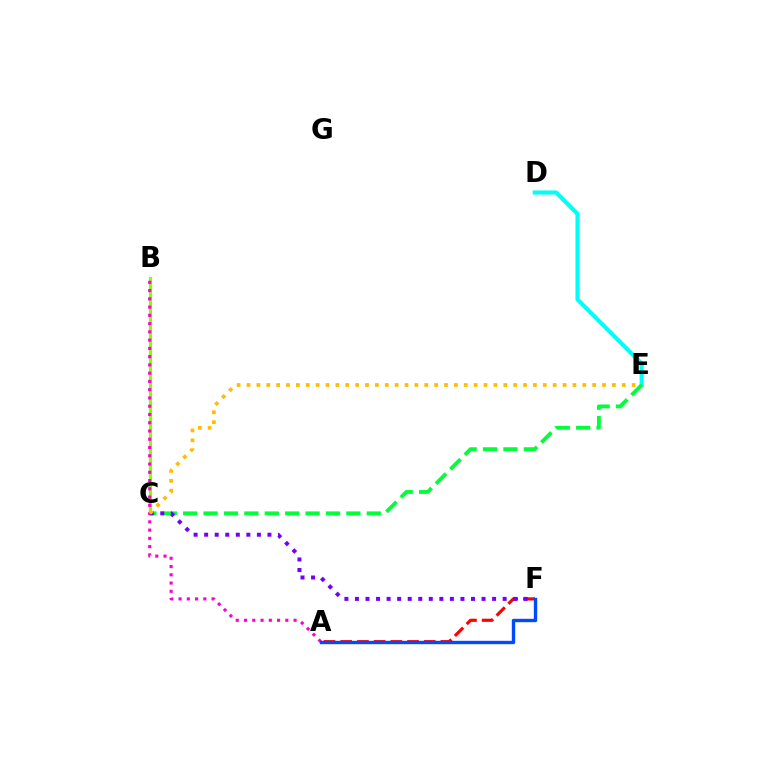{('B', 'C'): [{'color': '#84ff00', 'line_style': 'solid', 'thickness': 2.26}], ('D', 'E'): [{'color': '#00fff6', 'line_style': 'solid', 'thickness': 2.97}], ('C', 'E'): [{'color': '#00ff39', 'line_style': 'dashed', 'thickness': 2.77}, {'color': '#ffbd00', 'line_style': 'dotted', 'thickness': 2.68}], ('A', 'B'): [{'color': '#ff00cf', 'line_style': 'dotted', 'thickness': 2.24}], ('A', 'F'): [{'color': '#ff0000', 'line_style': 'dashed', 'thickness': 2.27}, {'color': '#004bff', 'line_style': 'solid', 'thickness': 2.42}], ('C', 'F'): [{'color': '#7200ff', 'line_style': 'dotted', 'thickness': 2.87}]}